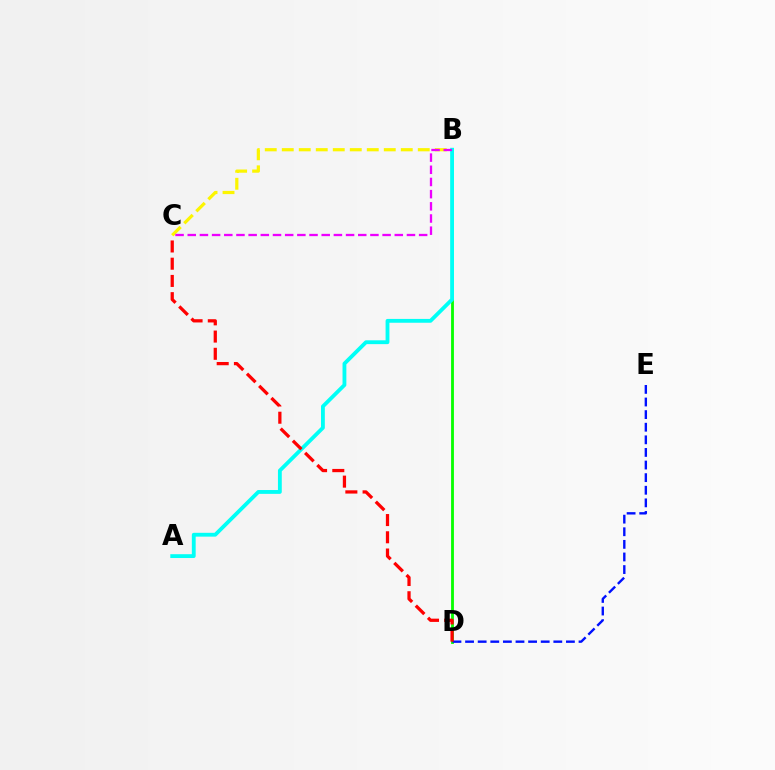{('B', 'D'): [{'color': '#08ff00', 'line_style': 'solid', 'thickness': 2.03}], ('D', 'E'): [{'color': '#0010ff', 'line_style': 'dashed', 'thickness': 1.71}], ('B', 'C'): [{'color': '#fcf500', 'line_style': 'dashed', 'thickness': 2.31}, {'color': '#ee00ff', 'line_style': 'dashed', 'thickness': 1.65}], ('A', 'B'): [{'color': '#00fff6', 'line_style': 'solid', 'thickness': 2.76}], ('C', 'D'): [{'color': '#ff0000', 'line_style': 'dashed', 'thickness': 2.34}]}